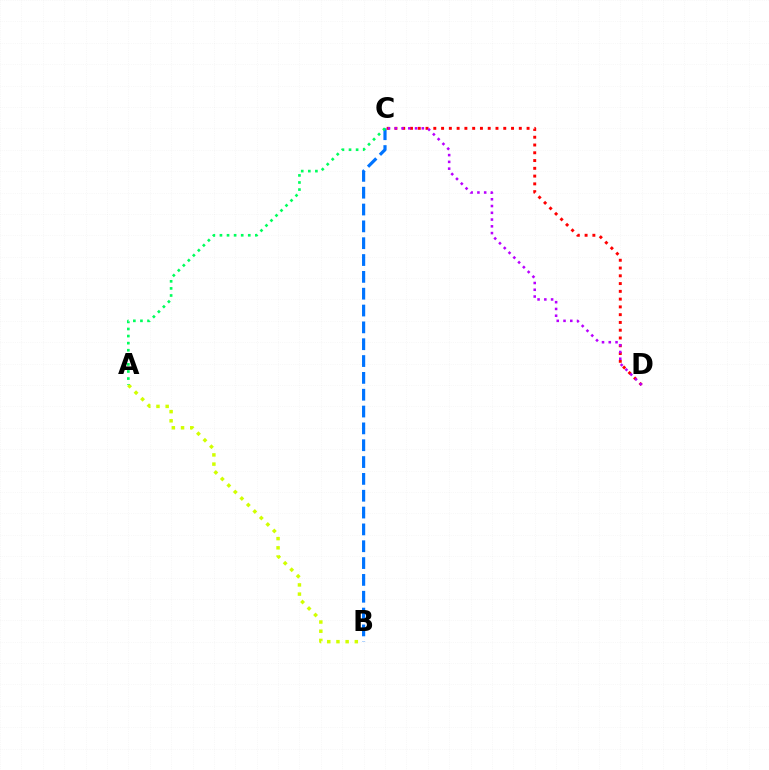{('B', 'C'): [{'color': '#0074ff', 'line_style': 'dashed', 'thickness': 2.29}], ('A', 'B'): [{'color': '#d1ff00', 'line_style': 'dotted', 'thickness': 2.5}], ('C', 'D'): [{'color': '#ff0000', 'line_style': 'dotted', 'thickness': 2.11}, {'color': '#b900ff', 'line_style': 'dotted', 'thickness': 1.84}], ('A', 'C'): [{'color': '#00ff5c', 'line_style': 'dotted', 'thickness': 1.92}]}